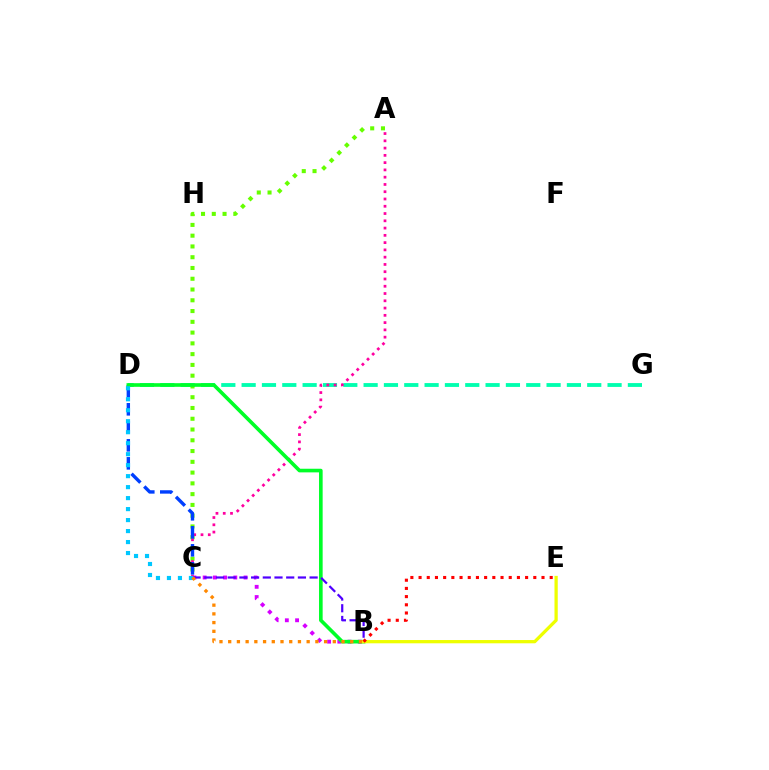{('D', 'G'): [{'color': '#00ffaf', 'line_style': 'dashed', 'thickness': 2.76}], ('A', 'C'): [{'color': '#66ff00', 'line_style': 'dotted', 'thickness': 2.93}, {'color': '#ff00a0', 'line_style': 'dotted', 'thickness': 1.98}], ('B', 'C'): [{'color': '#d600ff', 'line_style': 'dotted', 'thickness': 2.78}, {'color': '#4f00ff', 'line_style': 'dashed', 'thickness': 1.59}, {'color': '#ff8800', 'line_style': 'dotted', 'thickness': 2.37}], ('C', 'D'): [{'color': '#003fff', 'line_style': 'dashed', 'thickness': 2.45}, {'color': '#00c7ff', 'line_style': 'dotted', 'thickness': 2.98}], ('B', 'D'): [{'color': '#00ff27', 'line_style': 'solid', 'thickness': 2.61}], ('B', 'E'): [{'color': '#eeff00', 'line_style': 'solid', 'thickness': 2.35}, {'color': '#ff0000', 'line_style': 'dotted', 'thickness': 2.23}]}